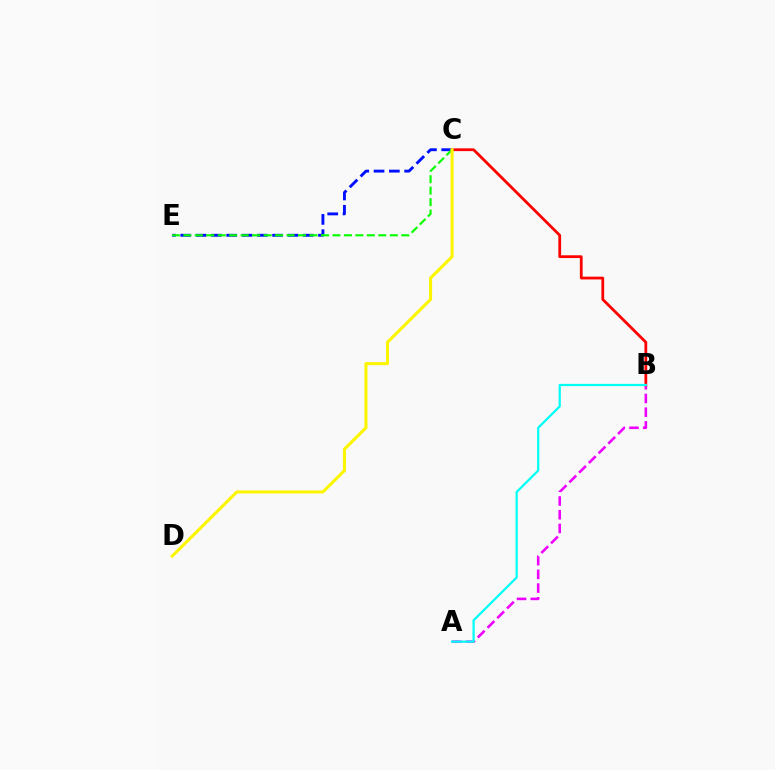{('A', 'B'): [{'color': '#ee00ff', 'line_style': 'dashed', 'thickness': 1.86}, {'color': '#00fff6', 'line_style': 'solid', 'thickness': 1.6}], ('B', 'C'): [{'color': '#ff0000', 'line_style': 'solid', 'thickness': 2.0}], ('C', 'E'): [{'color': '#0010ff', 'line_style': 'dashed', 'thickness': 2.08}, {'color': '#08ff00', 'line_style': 'dashed', 'thickness': 1.56}], ('C', 'D'): [{'color': '#fcf500', 'line_style': 'solid', 'thickness': 2.2}]}